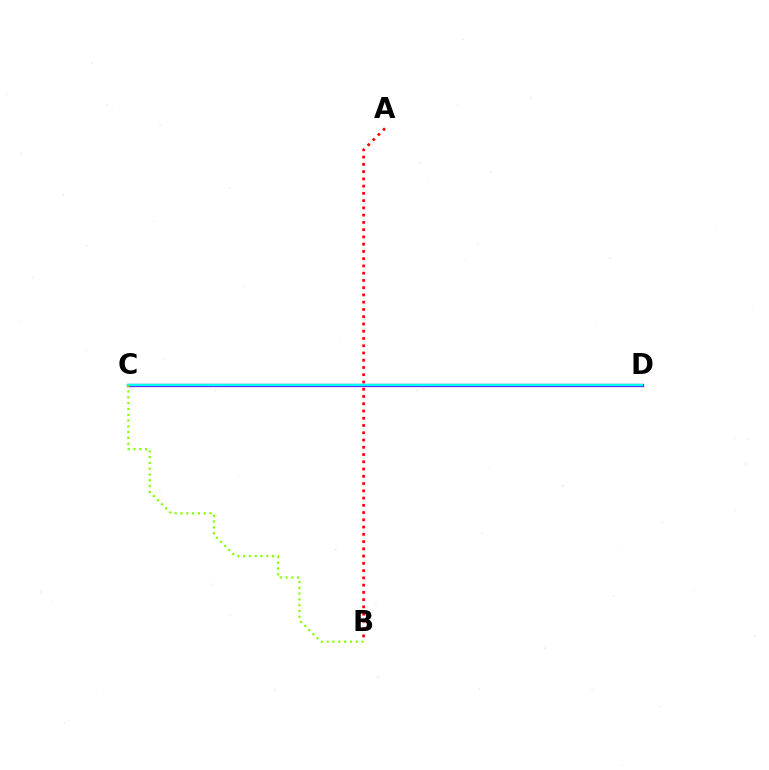{('A', 'B'): [{'color': '#ff0000', 'line_style': 'dotted', 'thickness': 1.97}], ('C', 'D'): [{'color': '#7200ff', 'line_style': 'solid', 'thickness': 2.35}, {'color': '#00fff6', 'line_style': 'solid', 'thickness': 1.72}], ('B', 'C'): [{'color': '#84ff00', 'line_style': 'dotted', 'thickness': 1.58}]}